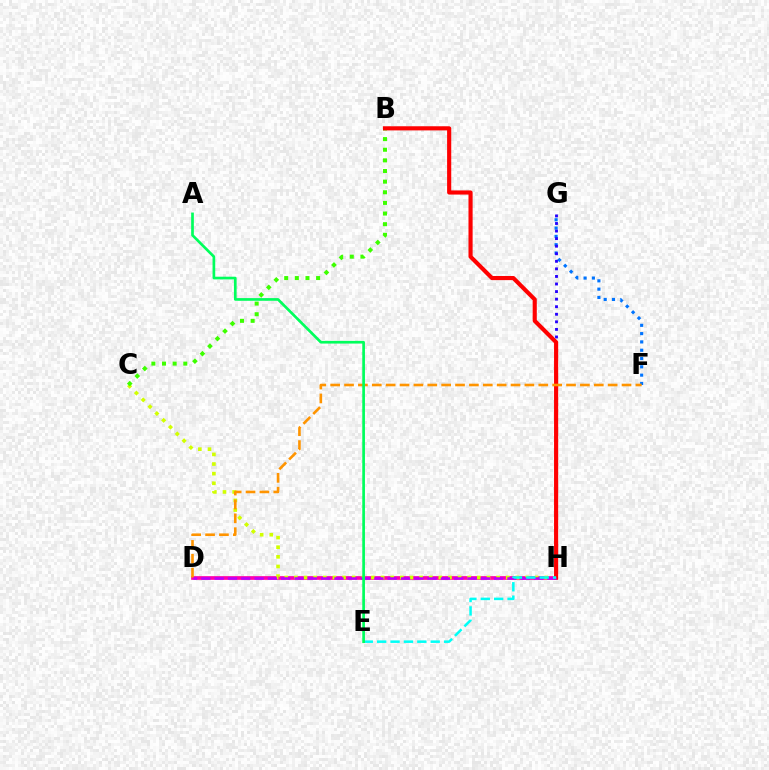{('D', 'H'): [{'color': '#ff00ac', 'line_style': 'solid', 'thickness': 2.67}, {'color': '#b900ff', 'line_style': 'dashed', 'thickness': 1.81}], ('F', 'G'): [{'color': '#0074ff', 'line_style': 'dotted', 'thickness': 2.26}], ('C', 'H'): [{'color': '#d1ff00', 'line_style': 'dotted', 'thickness': 2.62}], ('B', 'C'): [{'color': '#3dff00', 'line_style': 'dotted', 'thickness': 2.89}], ('G', 'H'): [{'color': '#2500ff', 'line_style': 'dotted', 'thickness': 2.06}], ('B', 'H'): [{'color': '#ff0000', 'line_style': 'solid', 'thickness': 2.98}], ('D', 'F'): [{'color': '#ff9400', 'line_style': 'dashed', 'thickness': 1.88}], ('E', 'H'): [{'color': '#00fff6', 'line_style': 'dashed', 'thickness': 1.82}], ('A', 'E'): [{'color': '#00ff5c', 'line_style': 'solid', 'thickness': 1.93}]}